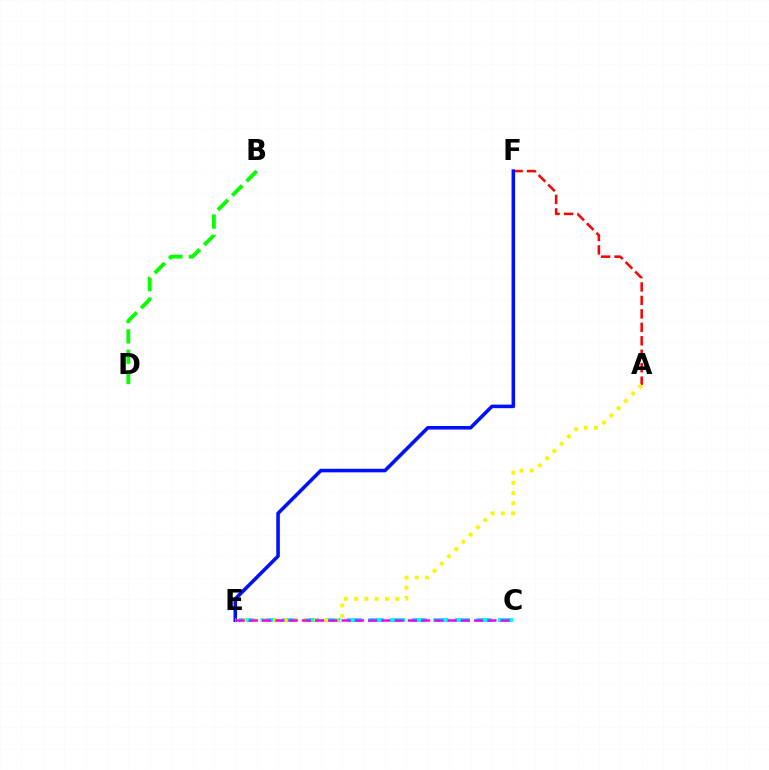{('A', 'F'): [{'color': '#ff0000', 'line_style': 'dashed', 'thickness': 1.83}], ('C', 'E'): [{'color': '#00fff6', 'line_style': 'dashed', 'thickness': 2.93}, {'color': '#ee00ff', 'line_style': 'dashed', 'thickness': 1.8}], ('E', 'F'): [{'color': '#0010ff', 'line_style': 'solid', 'thickness': 2.57}], ('A', 'E'): [{'color': '#fcf500', 'line_style': 'dotted', 'thickness': 2.78}], ('B', 'D'): [{'color': '#08ff00', 'line_style': 'dashed', 'thickness': 2.76}]}